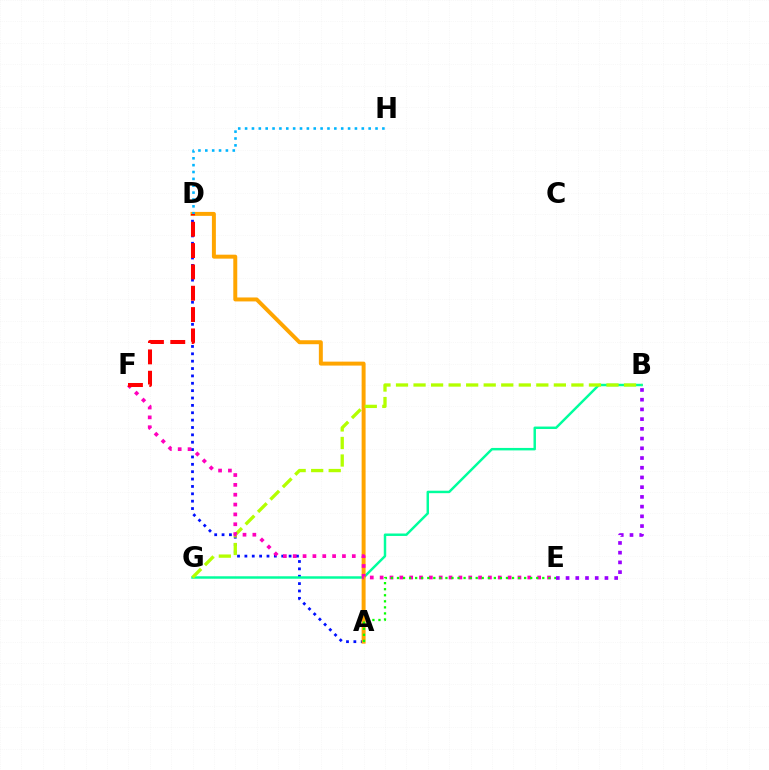{('A', 'D'): [{'color': '#0010ff', 'line_style': 'dotted', 'thickness': 2.0}, {'color': '#ffa500', 'line_style': 'solid', 'thickness': 2.85}], ('B', 'G'): [{'color': '#00ff9d', 'line_style': 'solid', 'thickness': 1.77}, {'color': '#b3ff00', 'line_style': 'dashed', 'thickness': 2.38}], ('D', 'H'): [{'color': '#00b5ff', 'line_style': 'dotted', 'thickness': 1.87}], ('E', 'F'): [{'color': '#ff00bd', 'line_style': 'dotted', 'thickness': 2.67}], ('B', 'E'): [{'color': '#9b00ff', 'line_style': 'dotted', 'thickness': 2.64}], ('D', 'F'): [{'color': '#ff0000', 'line_style': 'dashed', 'thickness': 2.9}], ('A', 'E'): [{'color': '#08ff00', 'line_style': 'dotted', 'thickness': 1.64}]}